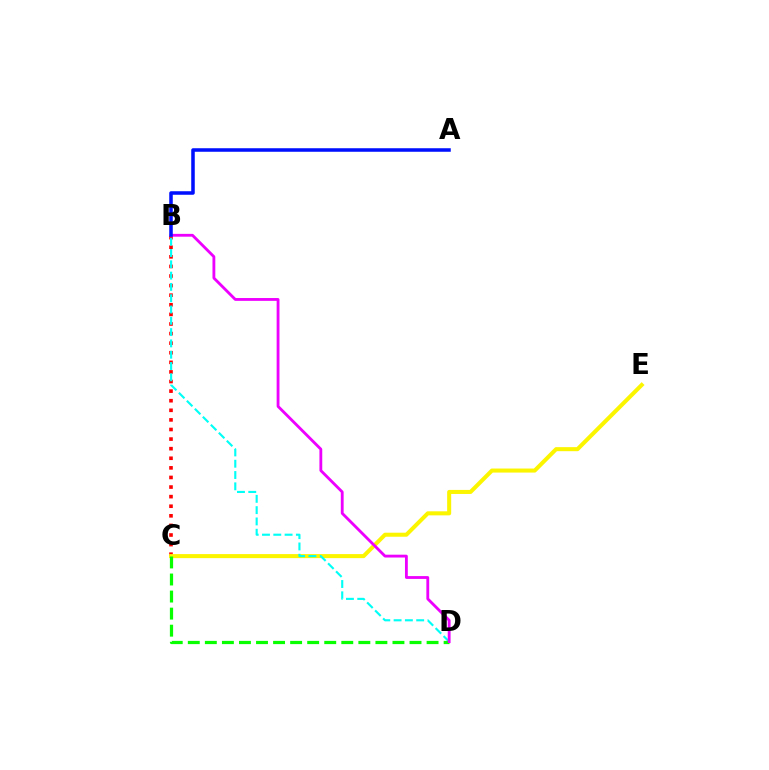{('B', 'C'): [{'color': '#ff0000', 'line_style': 'dotted', 'thickness': 2.61}], ('C', 'E'): [{'color': '#fcf500', 'line_style': 'solid', 'thickness': 2.91}], ('B', 'D'): [{'color': '#00fff6', 'line_style': 'dashed', 'thickness': 1.54}, {'color': '#ee00ff', 'line_style': 'solid', 'thickness': 2.04}], ('C', 'D'): [{'color': '#08ff00', 'line_style': 'dashed', 'thickness': 2.32}], ('A', 'B'): [{'color': '#0010ff', 'line_style': 'solid', 'thickness': 2.55}]}